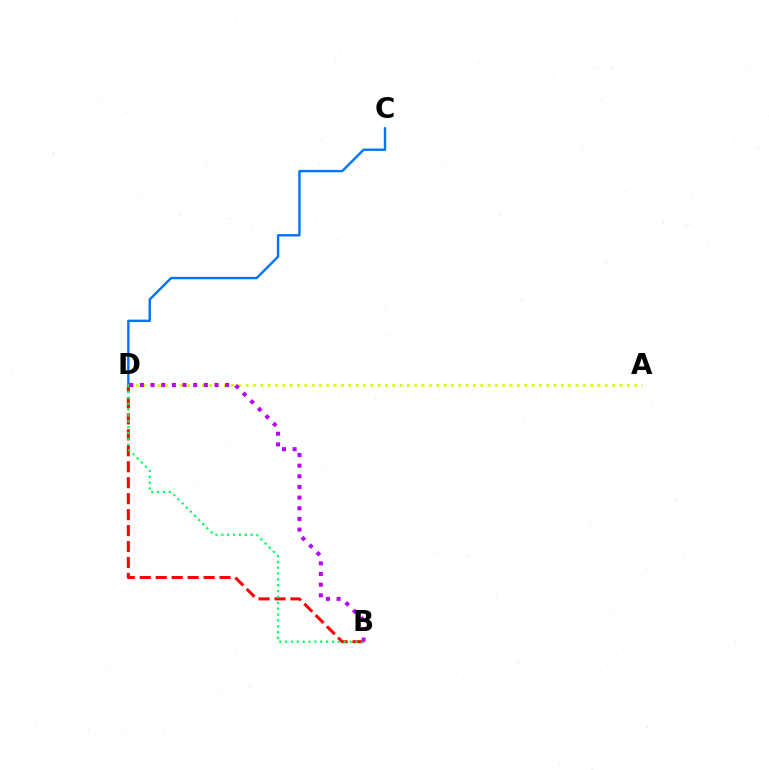{('C', 'D'): [{'color': '#0074ff', 'line_style': 'solid', 'thickness': 1.73}], ('A', 'D'): [{'color': '#d1ff00', 'line_style': 'dotted', 'thickness': 1.99}], ('B', 'D'): [{'color': '#ff0000', 'line_style': 'dashed', 'thickness': 2.17}, {'color': '#00ff5c', 'line_style': 'dotted', 'thickness': 1.59}, {'color': '#b900ff', 'line_style': 'dotted', 'thickness': 2.9}]}